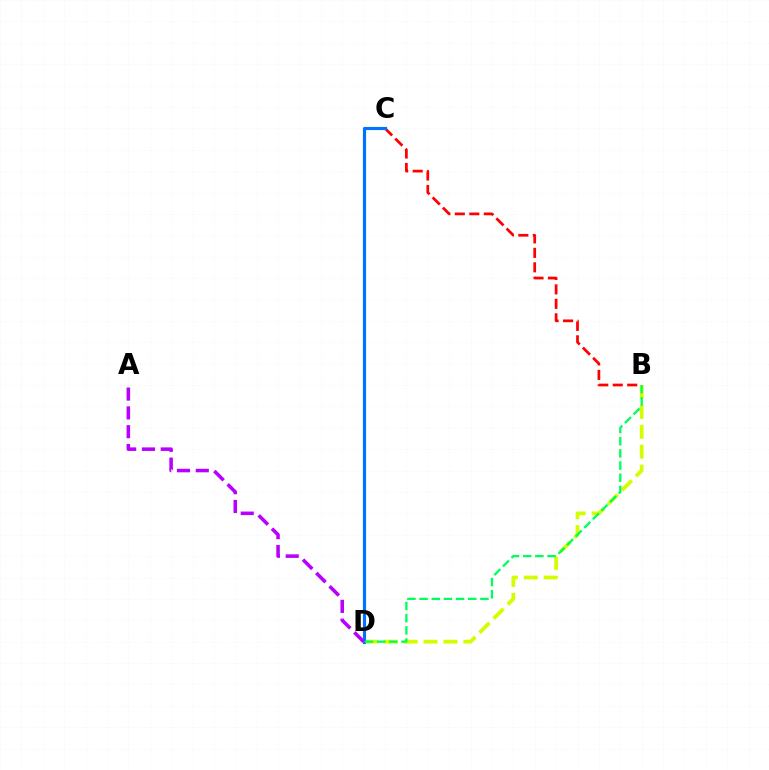{('B', 'C'): [{'color': '#ff0000', 'line_style': 'dashed', 'thickness': 1.97}], ('B', 'D'): [{'color': '#d1ff00', 'line_style': 'dashed', 'thickness': 2.7}, {'color': '#00ff5c', 'line_style': 'dashed', 'thickness': 1.65}], ('C', 'D'): [{'color': '#0074ff', 'line_style': 'solid', 'thickness': 2.28}], ('A', 'D'): [{'color': '#b900ff', 'line_style': 'dashed', 'thickness': 2.55}]}